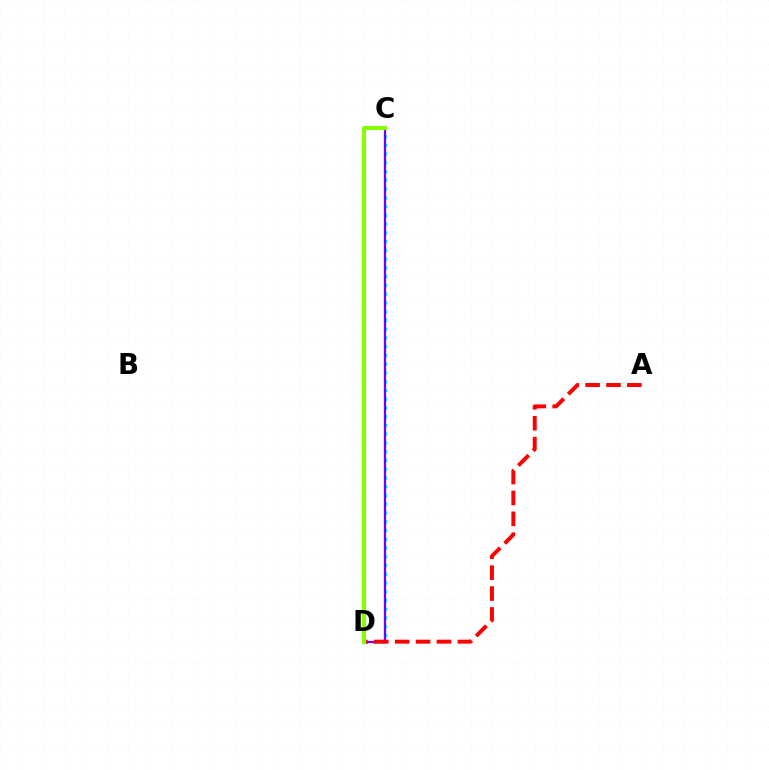{('C', 'D'): [{'color': '#00fff6', 'line_style': 'dotted', 'thickness': 2.38}, {'color': '#7200ff', 'line_style': 'solid', 'thickness': 1.62}, {'color': '#84ff00', 'line_style': 'solid', 'thickness': 2.91}], ('A', 'D'): [{'color': '#ff0000', 'line_style': 'dashed', 'thickness': 2.84}]}